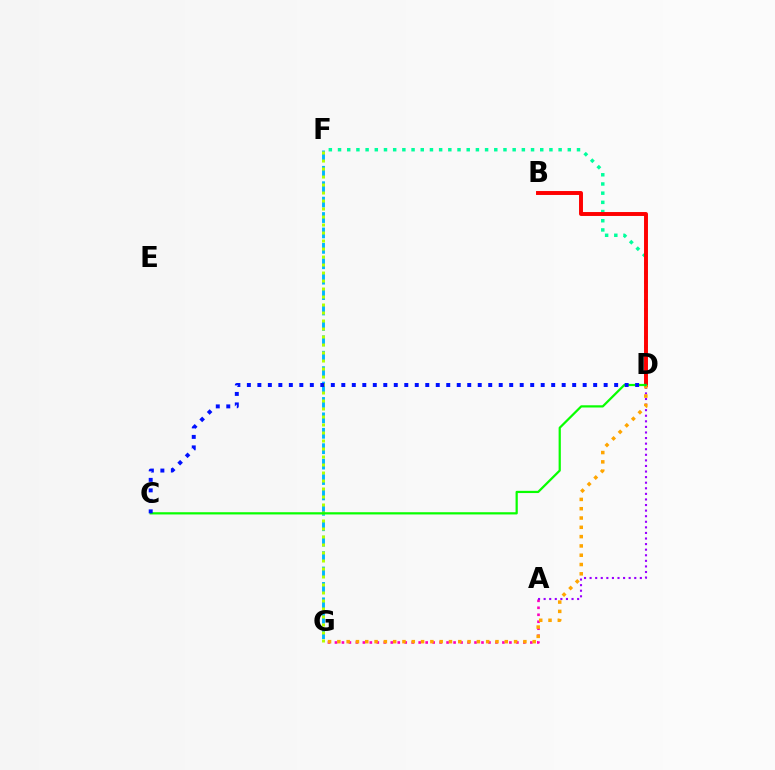{('F', 'G'): [{'color': '#00b5ff', 'line_style': 'dashed', 'thickness': 2.09}, {'color': '#b3ff00', 'line_style': 'dotted', 'thickness': 2.17}], ('D', 'F'): [{'color': '#00ff9d', 'line_style': 'dotted', 'thickness': 2.5}], ('A', 'G'): [{'color': '#ff00bd', 'line_style': 'dotted', 'thickness': 1.9}], ('A', 'D'): [{'color': '#9b00ff', 'line_style': 'dotted', 'thickness': 1.52}], ('B', 'D'): [{'color': '#ff0000', 'line_style': 'solid', 'thickness': 2.83}], ('D', 'G'): [{'color': '#ffa500', 'line_style': 'dotted', 'thickness': 2.53}], ('C', 'D'): [{'color': '#08ff00', 'line_style': 'solid', 'thickness': 1.6}, {'color': '#0010ff', 'line_style': 'dotted', 'thickness': 2.85}]}